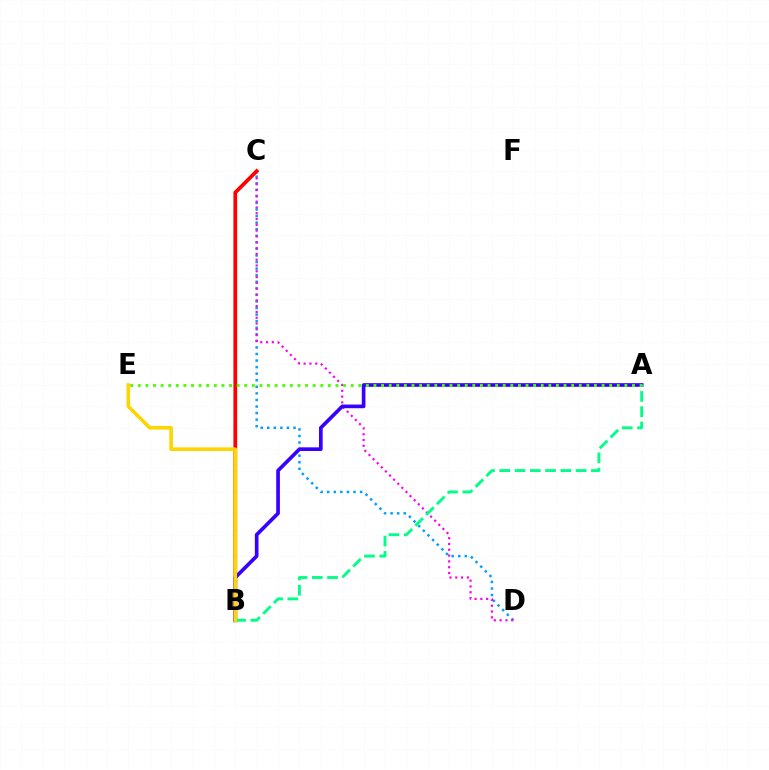{('C', 'D'): [{'color': '#009eff', 'line_style': 'dotted', 'thickness': 1.78}, {'color': '#ff00ed', 'line_style': 'dotted', 'thickness': 1.58}], ('B', 'C'): [{'color': '#ff0000', 'line_style': 'solid', 'thickness': 2.68}], ('A', 'B'): [{'color': '#3700ff', 'line_style': 'solid', 'thickness': 2.64}, {'color': '#00ff86', 'line_style': 'dashed', 'thickness': 2.07}], ('A', 'E'): [{'color': '#4fff00', 'line_style': 'dotted', 'thickness': 2.07}], ('B', 'E'): [{'color': '#ffd500', 'line_style': 'solid', 'thickness': 2.61}]}